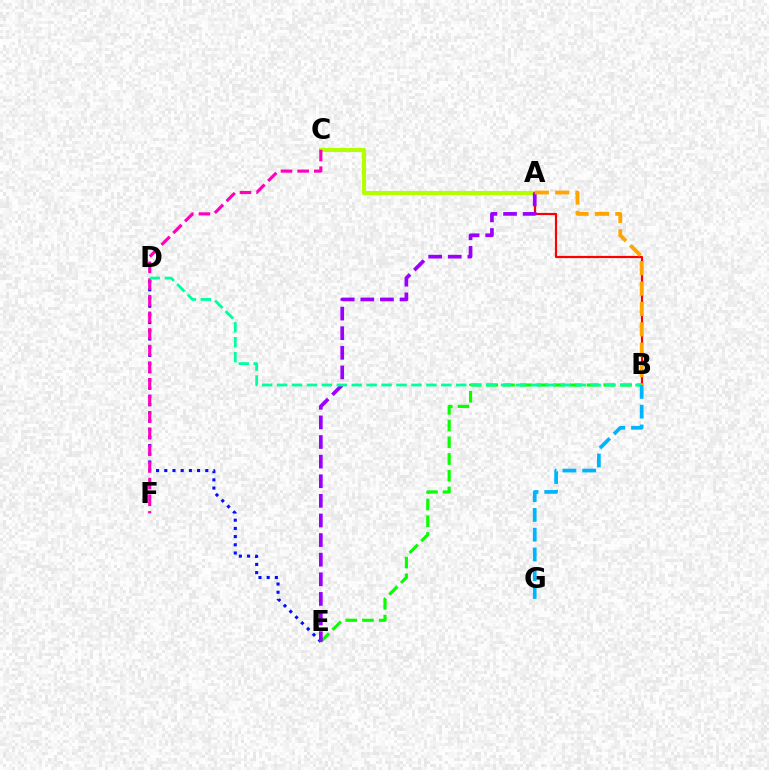{('A', 'C'): [{'color': '#b3ff00', 'line_style': 'solid', 'thickness': 2.95}], ('B', 'E'): [{'color': '#08ff00', 'line_style': 'dashed', 'thickness': 2.27}], ('D', 'E'): [{'color': '#0010ff', 'line_style': 'dotted', 'thickness': 2.23}], ('C', 'F'): [{'color': '#ff00bd', 'line_style': 'dashed', 'thickness': 2.26}], ('A', 'B'): [{'color': '#ff0000', 'line_style': 'solid', 'thickness': 1.59}, {'color': '#ffa500', 'line_style': 'dashed', 'thickness': 2.77}], ('A', 'E'): [{'color': '#9b00ff', 'line_style': 'dashed', 'thickness': 2.66}], ('B', 'D'): [{'color': '#00ff9d', 'line_style': 'dashed', 'thickness': 2.03}], ('B', 'G'): [{'color': '#00b5ff', 'line_style': 'dashed', 'thickness': 2.69}]}